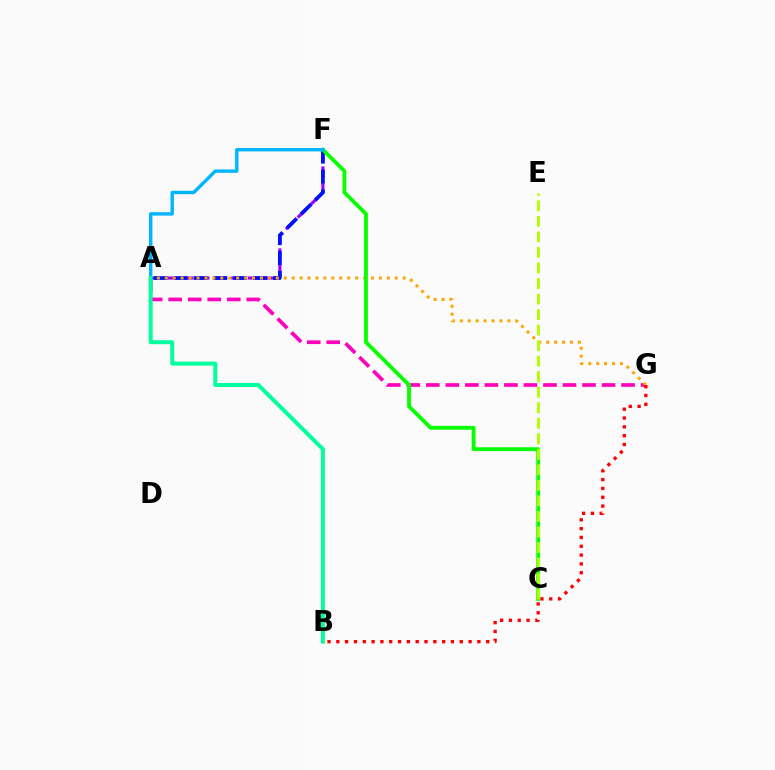{('A', 'G'): [{'color': '#ff00bd', 'line_style': 'dashed', 'thickness': 2.65}, {'color': '#ffa500', 'line_style': 'dotted', 'thickness': 2.16}], ('A', 'F'): [{'color': '#9b00ff', 'line_style': 'dashed', 'thickness': 2.26}, {'color': '#0010ff', 'line_style': 'dashed', 'thickness': 2.7}, {'color': '#00b5ff', 'line_style': 'solid', 'thickness': 2.44}], ('C', 'F'): [{'color': '#08ff00', 'line_style': 'solid', 'thickness': 2.76}], ('C', 'E'): [{'color': '#b3ff00', 'line_style': 'dashed', 'thickness': 2.11}], ('A', 'B'): [{'color': '#00ff9d', 'line_style': 'solid', 'thickness': 2.85}], ('B', 'G'): [{'color': '#ff0000', 'line_style': 'dotted', 'thickness': 2.4}]}